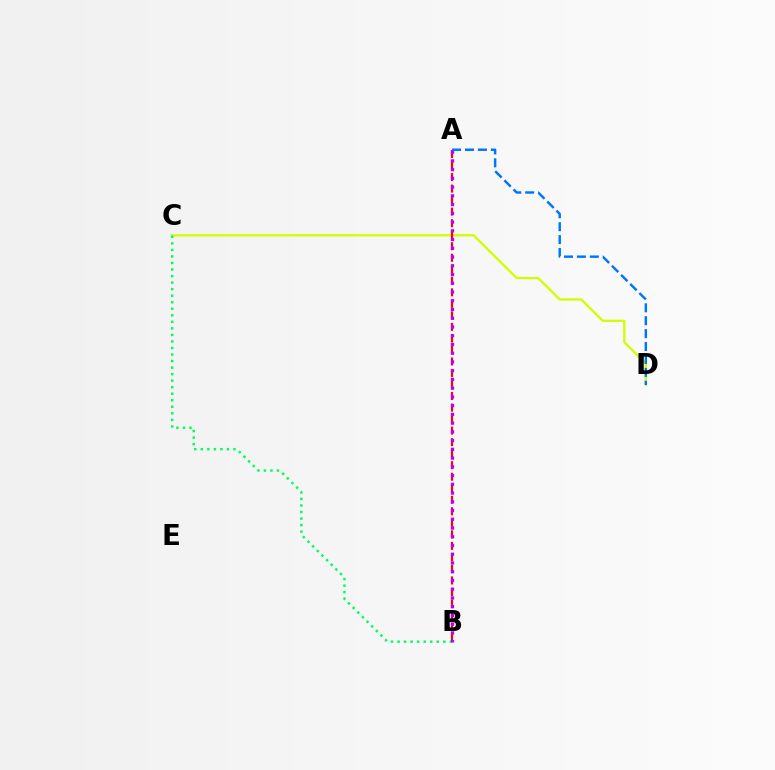{('C', 'D'): [{'color': '#d1ff00', 'line_style': 'solid', 'thickness': 1.66}], ('A', 'B'): [{'color': '#ff0000', 'line_style': 'dashed', 'thickness': 1.57}, {'color': '#b900ff', 'line_style': 'dotted', 'thickness': 2.37}], ('B', 'C'): [{'color': '#00ff5c', 'line_style': 'dotted', 'thickness': 1.78}], ('A', 'D'): [{'color': '#0074ff', 'line_style': 'dashed', 'thickness': 1.75}]}